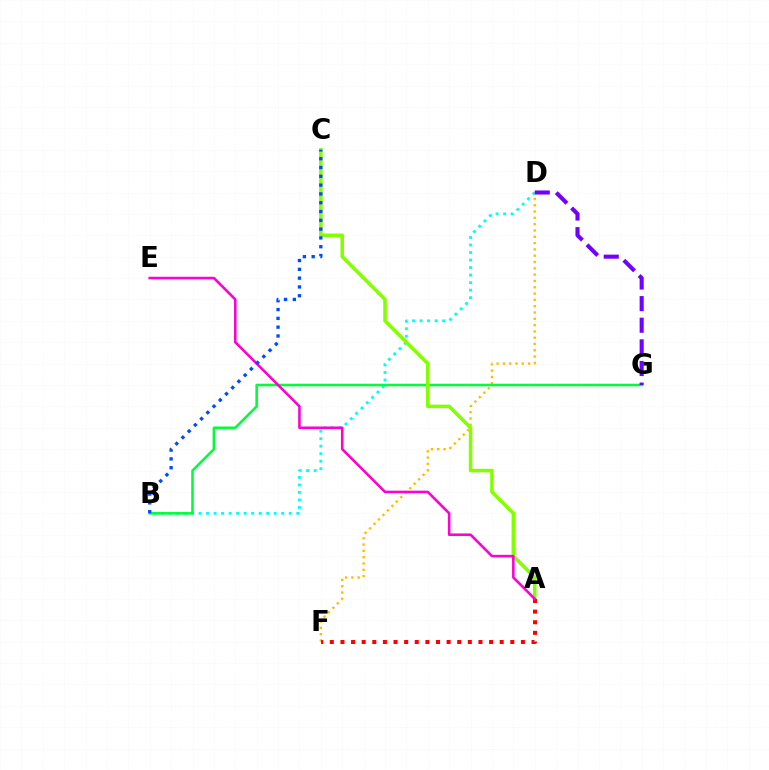{('D', 'F'): [{'color': '#ffbd00', 'line_style': 'dotted', 'thickness': 1.71}], ('B', 'D'): [{'color': '#00fff6', 'line_style': 'dotted', 'thickness': 2.04}], ('B', 'G'): [{'color': '#00ff39', 'line_style': 'solid', 'thickness': 1.86}], ('A', 'C'): [{'color': '#84ff00', 'line_style': 'solid', 'thickness': 2.54}], ('D', 'G'): [{'color': '#7200ff', 'line_style': 'dashed', 'thickness': 2.94}], ('A', 'F'): [{'color': '#ff0000', 'line_style': 'dotted', 'thickness': 2.88}], ('A', 'E'): [{'color': '#ff00cf', 'line_style': 'solid', 'thickness': 1.85}], ('B', 'C'): [{'color': '#004bff', 'line_style': 'dotted', 'thickness': 2.39}]}